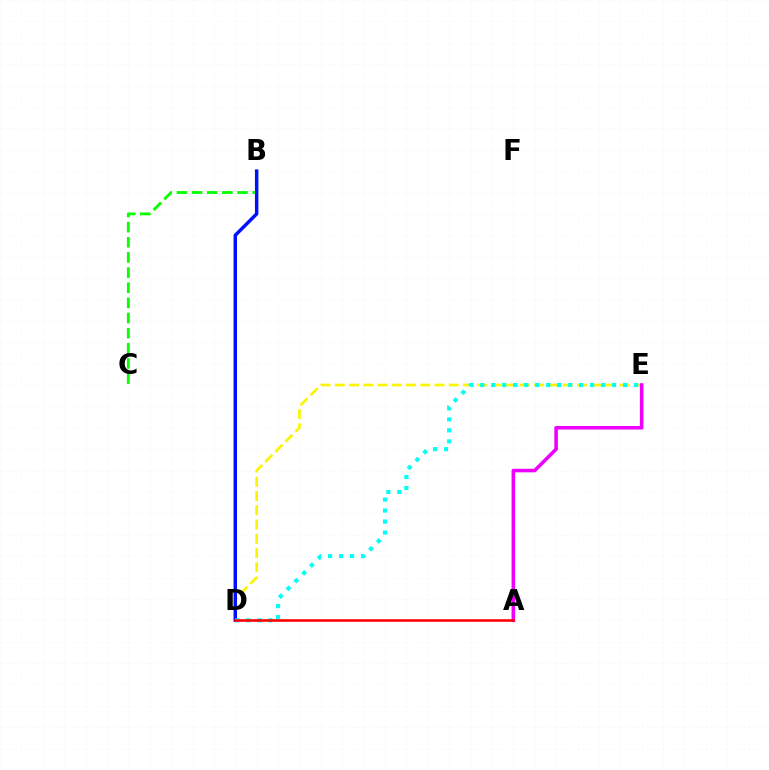{('B', 'C'): [{'color': '#08ff00', 'line_style': 'dashed', 'thickness': 2.06}], ('D', 'E'): [{'color': '#fcf500', 'line_style': 'dashed', 'thickness': 1.93}, {'color': '#00fff6', 'line_style': 'dotted', 'thickness': 2.99}], ('B', 'D'): [{'color': '#0010ff', 'line_style': 'solid', 'thickness': 2.48}], ('A', 'E'): [{'color': '#ee00ff', 'line_style': 'solid', 'thickness': 2.56}], ('A', 'D'): [{'color': '#ff0000', 'line_style': 'solid', 'thickness': 1.87}]}